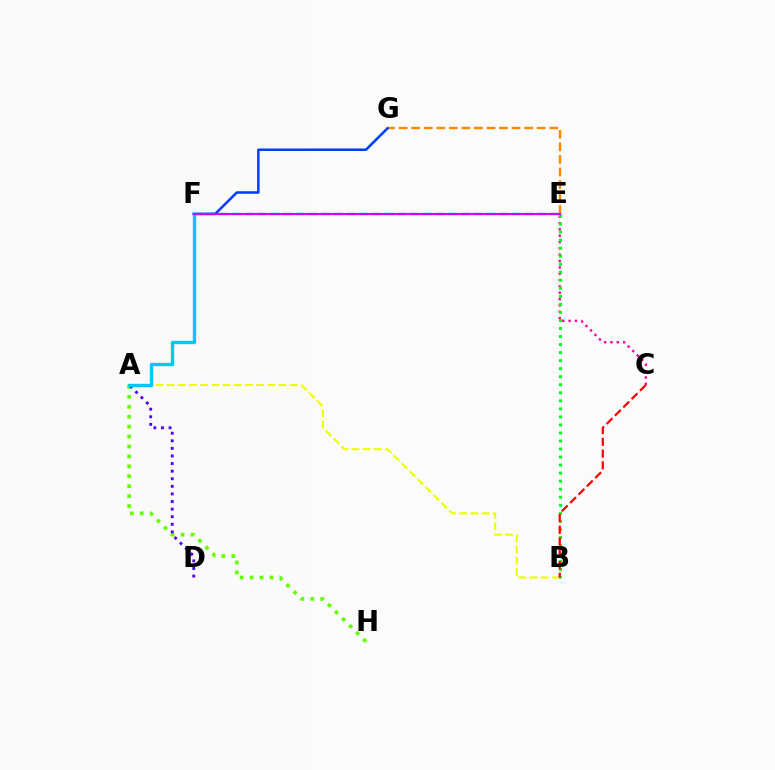{('E', 'G'): [{'color': '#ff8800', 'line_style': 'dashed', 'thickness': 1.71}], ('C', 'E'): [{'color': '#ff00a0', 'line_style': 'dotted', 'thickness': 1.72}], ('A', 'B'): [{'color': '#eeff00', 'line_style': 'dashed', 'thickness': 1.52}], ('B', 'E'): [{'color': '#00ff27', 'line_style': 'dotted', 'thickness': 2.18}], ('E', 'F'): [{'color': '#00ffaf', 'line_style': 'dashed', 'thickness': 1.73}, {'color': '#d600ff', 'line_style': 'solid', 'thickness': 1.53}], ('A', 'H'): [{'color': '#66ff00', 'line_style': 'dotted', 'thickness': 2.7}], ('F', 'G'): [{'color': '#003fff', 'line_style': 'solid', 'thickness': 1.82}], ('A', 'D'): [{'color': '#4f00ff', 'line_style': 'dotted', 'thickness': 2.06}], ('B', 'C'): [{'color': '#ff0000', 'line_style': 'dashed', 'thickness': 1.6}], ('A', 'F'): [{'color': '#00c7ff', 'line_style': 'solid', 'thickness': 2.43}]}